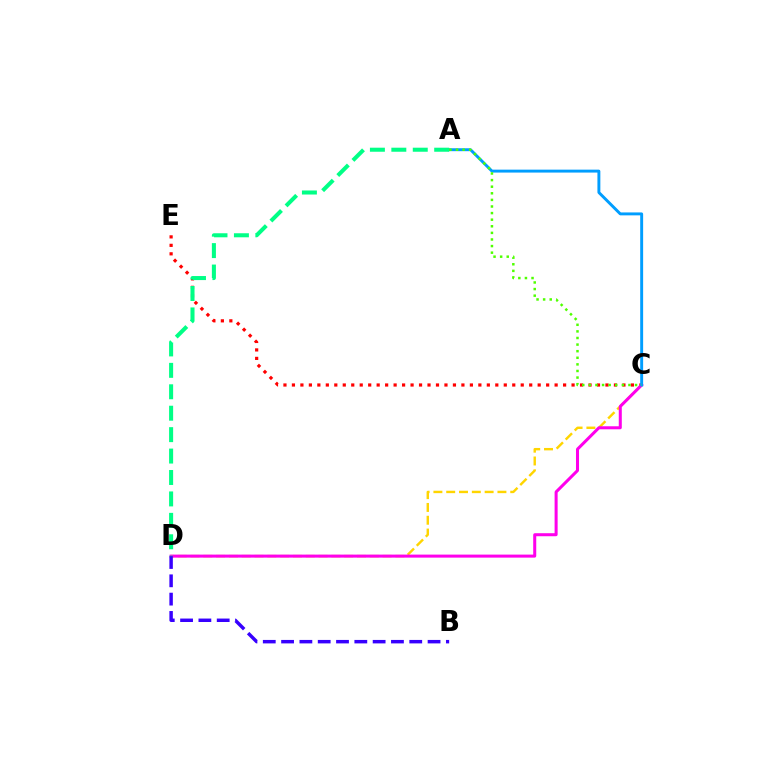{('C', 'D'): [{'color': '#ffd500', 'line_style': 'dashed', 'thickness': 1.74}, {'color': '#ff00ed', 'line_style': 'solid', 'thickness': 2.18}], ('C', 'E'): [{'color': '#ff0000', 'line_style': 'dotted', 'thickness': 2.3}], ('A', 'C'): [{'color': '#009eff', 'line_style': 'solid', 'thickness': 2.11}, {'color': '#4fff00', 'line_style': 'dotted', 'thickness': 1.79}], ('B', 'D'): [{'color': '#3700ff', 'line_style': 'dashed', 'thickness': 2.49}], ('A', 'D'): [{'color': '#00ff86', 'line_style': 'dashed', 'thickness': 2.91}]}